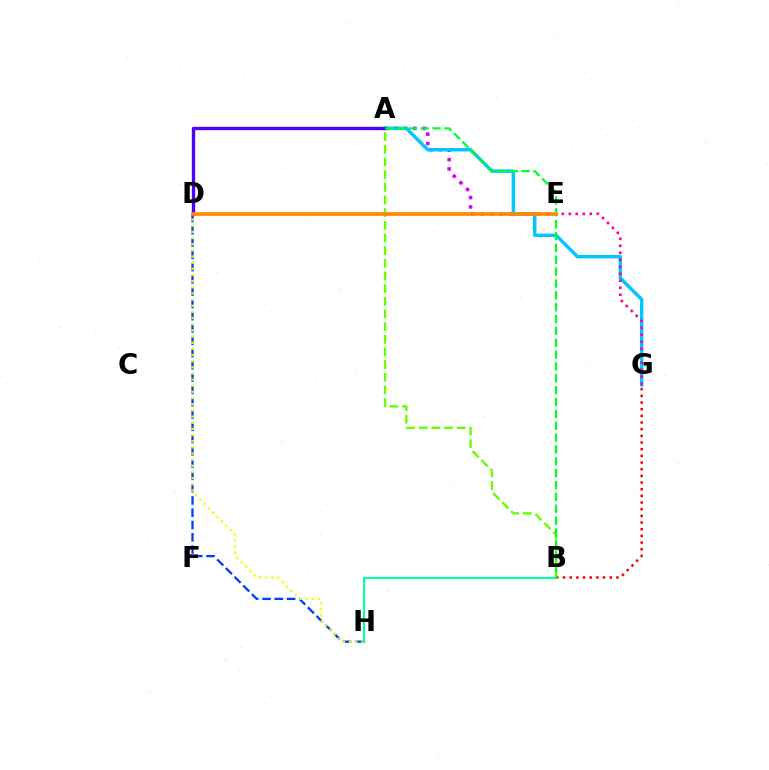{('A', 'E'): [{'color': '#d600ff', 'line_style': 'dotted', 'thickness': 2.54}], ('D', 'H'): [{'color': '#003fff', 'line_style': 'dashed', 'thickness': 1.67}, {'color': '#eeff00', 'line_style': 'dotted', 'thickness': 1.67}], ('A', 'G'): [{'color': '#00c7ff', 'line_style': 'solid', 'thickness': 2.48}], ('B', 'G'): [{'color': '#ff0000', 'line_style': 'dotted', 'thickness': 1.81}], ('E', 'G'): [{'color': '#ff00a0', 'line_style': 'dotted', 'thickness': 1.9}], ('A', 'D'): [{'color': '#4f00ff', 'line_style': 'solid', 'thickness': 2.41}], ('A', 'B'): [{'color': '#66ff00', 'line_style': 'dashed', 'thickness': 1.72}, {'color': '#00ff27', 'line_style': 'dashed', 'thickness': 1.61}], ('B', 'H'): [{'color': '#00ffaf', 'line_style': 'solid', 'thickness': 1.53}], ('D', 'E'): [{'color': '#ff8800', 'line_style': 'solid', 'thickness': 2.63}]}